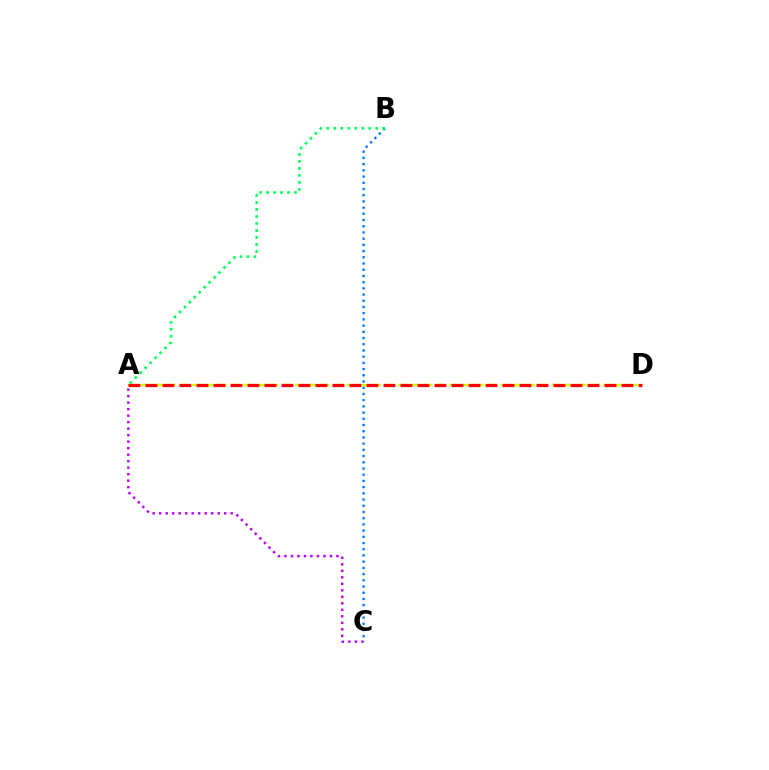{('A', 'C'): [{'color': '#b900ff', 'line_style': 'dotted', 'thickness': 1.77}], ('B', 'C'): [{'color': '#0074ff', 'line_style': 'dotted', 'thickness': 1.69}], ('A', 'D'): [{'color': '#d1ff00', 'line_style': 'dashed', 'thickness': 1.74}, {'color': '#ff0000', 'line_style': 'dashed', 'thickness': 2.31}], ('A', 'B'): [{'color': '#00ff5c', 'line_style': 'dotted', 'thickness': 1.9}]}